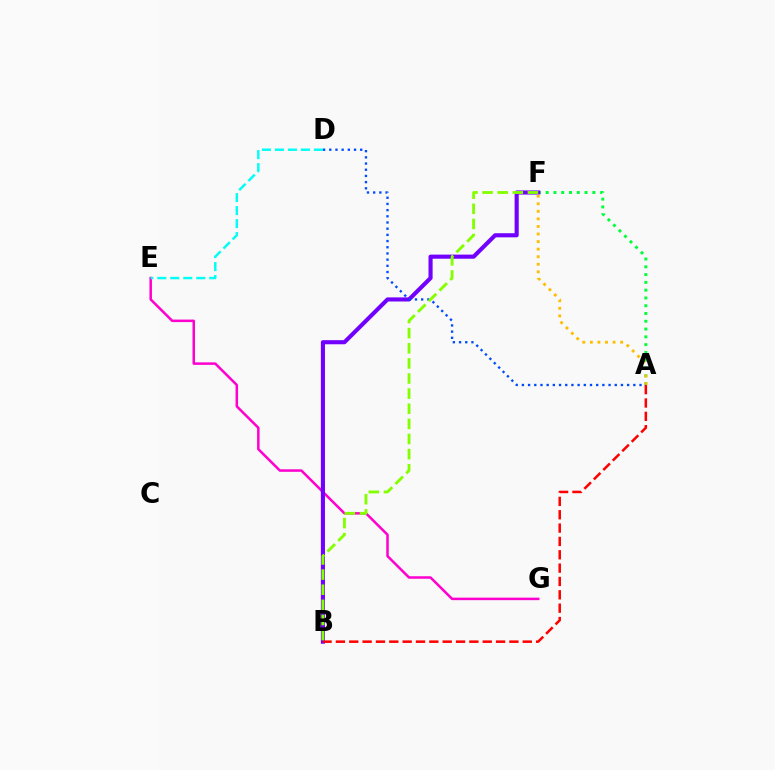{('A', 'F'): [{'color': '#00ff39', 'line_style': 'dotted', 'thickness': 2.11}, {'color': '#ffbd00', 'line_style': 'dotted', 'thickness': 2.06}], ('E', 'G'): [{'color': '#ff00cf', 'line_style': 'solid', 'thickness': 1.81}], ('B', 'F'): [{'color': '#7200ff', 'line_style': 'solid', 'thickness': 2.96}, {'color': '#84ff00', 'line_style': 'dashed', 'thickness': 2.05}], ('A', 'B'): [{'color': '#ff0000', 'line_style': 'dashed', 'thickness': 1.81}], ('D', 'E'): [{'color': '#00fff6', 'line_style': 'dashed', 'thickness': 1.76}], ('A', 'D'): [{'color': '#004bff', 'line_style': 'dotted', 'thickness': 1.68}]}